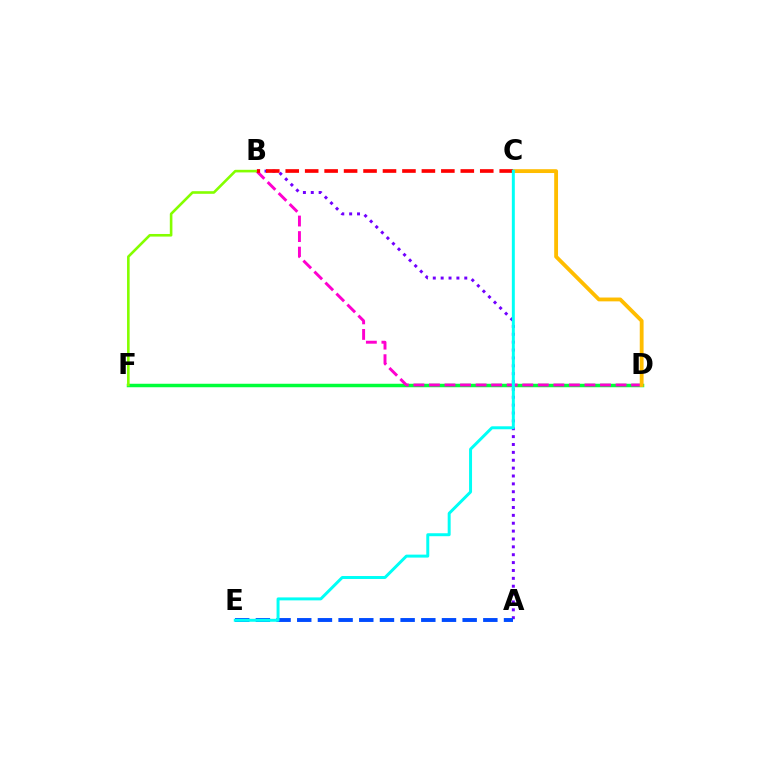{('A', 'B'): [{'color': '#7200ff', 'line_style': 'dotted', 'thickness': 2.14}], ('D', 'F'): [{'color': '#00ff39', 'line_style': 'solid', 'thickness': 2.51}], ('B', 'D'): [{'color': '#ff00cf', 'line_style': 'dashed', 'thickness': 2.11}], ('C', 'D'): [{'color': '#ffbd00', 'line_style': 'solid', 'thickness': 2.76}], ('B', 'F'): [{'color': '#84ff00', 'line_style': 'solid', 'thickness': 1.88}], ('B', 'C'): [{'color': '#ff0000', 'line_style': 'dashed', 'thickness': 2.64}], ('A', 'E'): [{'color': '#004bff', 'line_style': 'dashed', 'thickness': 2.81}], ('C', 'E'): [{'color': '#00fff6', 'line_style': 'solid', 'thickness': 2.14}]}